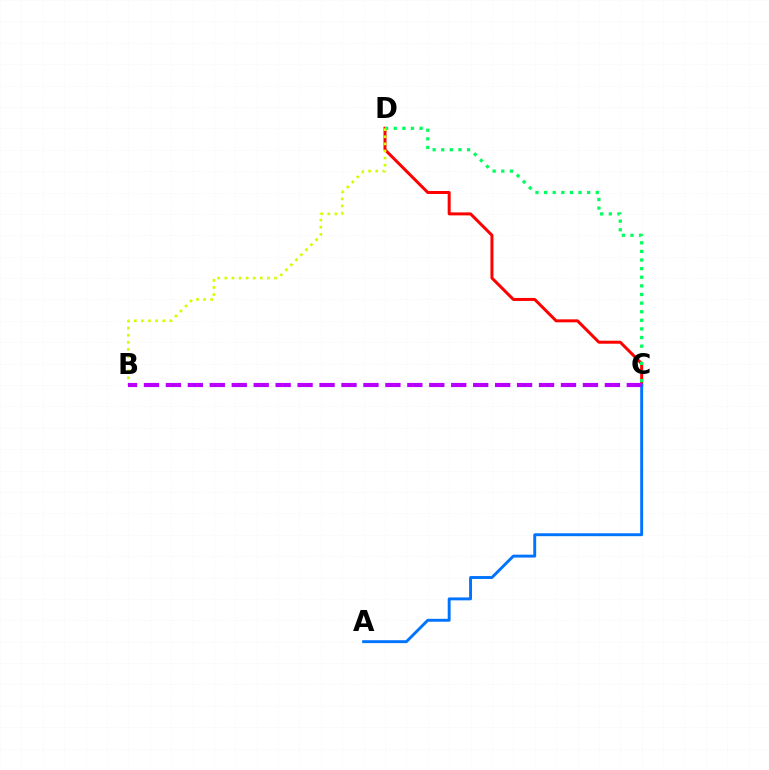{('C', 'D'): [{'color': '#ff0000', 'line_style': 'solid', 'thickness': 2.15}, {'color': '#00ff5c', 'line_style': 'dotted', 'thickness': 2.34}], ('A', 'C'): [{'color': '#0074ff', 'line_style': 'solid', 'thickness': 2.09}], ('B', 'D'): [{'color': '#d1ff00', 'line_style': 'dotted', 'thickness': 1.93}], ('B', 'C'): [{'color': '#b900ff', 'line_style': 'dashed', 'thickness': 2.98}]}